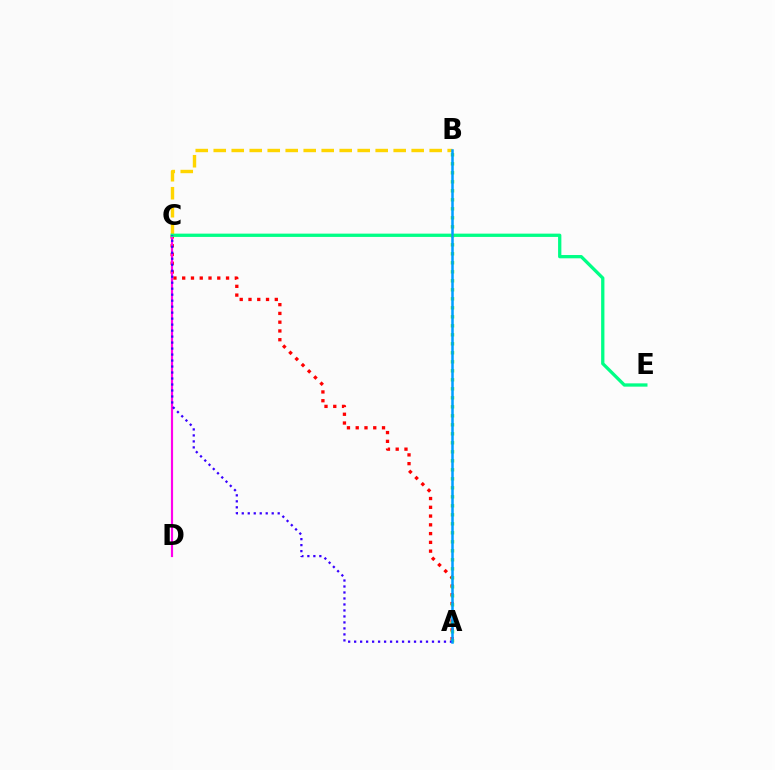{('A', 'C'): [{'color': '#ff0000', 'line_style': 'dotted', 'thickness': 2.38}, {'color': '#3700ff', 'line_style': 'dotted', 'thickness': 1.63}], ('B', 'C'): [{'color': '#ffd500', 'line_style': 'dashed', 'thickness': 2.44}], ('C', 'D'): [{'color': '#ff00ed', 'line_style': 'solid', 'thickness': 1.56}], ('C', 'E'): [{'color': '#00ff86', 'line_style': 'solid', 'thickness': 2.37}], ('A', 'B'): [{'color': '#4fff00', 'line_style': 'dotted', 'thickness': 2.45}, {'color': '#009eff', 'line_style': 'solid', 'thickness': 1.82}]}